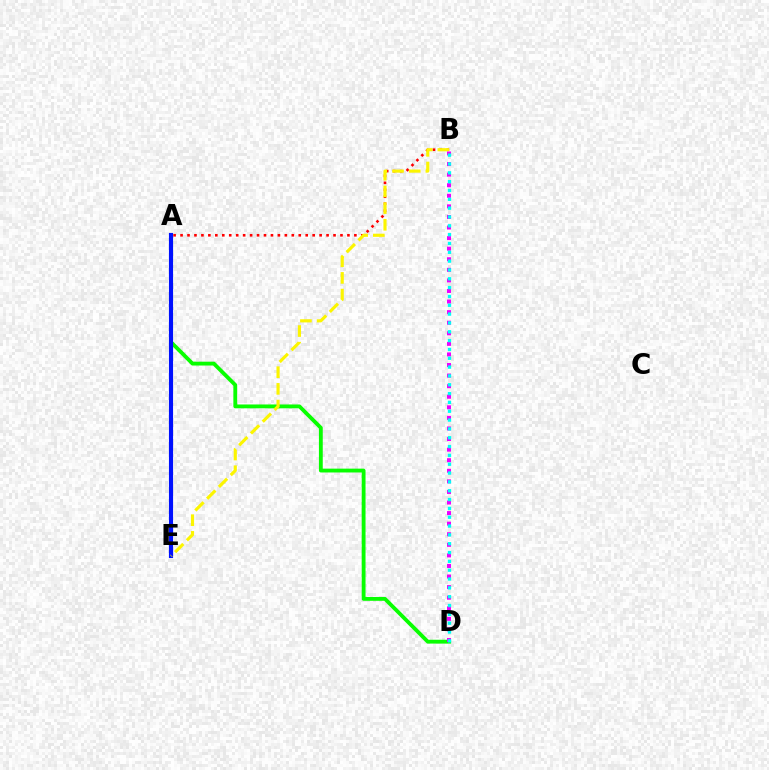{('A', 'D'): [{'color': '#08ff00', 'line_style': 'solid', 'thickness': 2.76}], ('A', 'E'): [{'color': '#0010ff', 'line_style': 'solid', 'thickness': 2.97}], ('A', 'B'): [{'color': '#ff0000', 'line_style': 'dotted', 'thickness': 1.89}], ('B', 'E'): [{'color': '#fcf500', 'line_style': 'dashed', 'thickness': 2.27}], ('B', 'D'): [{'color': '#ee00ff', 'line_style': 'dotted', 'thickness': 2.87}, {'color': '#00fff6', 'line_style': 'dotted', 'thickness': 2.4}]}